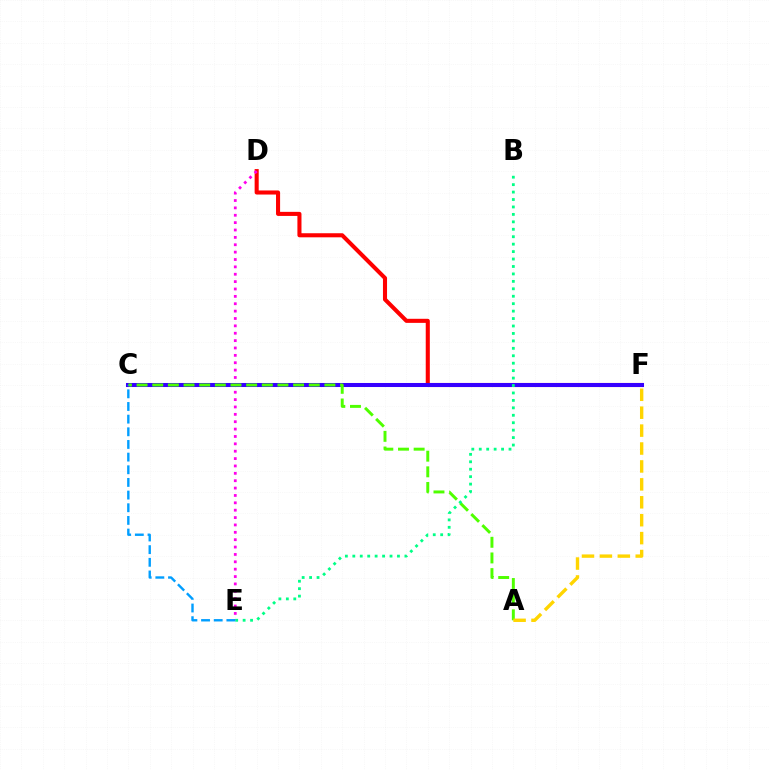{('D', 'F'): [{'color': '#ff0000', 'line_style': 'solid', 'thickness': 2.93}], ('D', 'E'): [{'color': '#ff00ed', 'line_style': 'dotted', 'thickness': 2.0}], ('C', 'F'): [{'color': '#3700ff', 'line_style': 'solid', 'thickness': 2.91}], ('A', 'C'): [{'color': '#4fff00', 'line_style': 'dashed', 'thickness': 2.13}], ('A', 'F'): [{'color': '#ffd500', 'line_style': 'dashed', 'thickness': 2.43}], ('B', 'E'): [{'color': '#00ff86', 'line_style': 'dotted', 'thickness': 2.02}], ('C', 'E'): [{'color': '#009eff', 'line_style': 'dashed', 'thickness': 1.72}]}